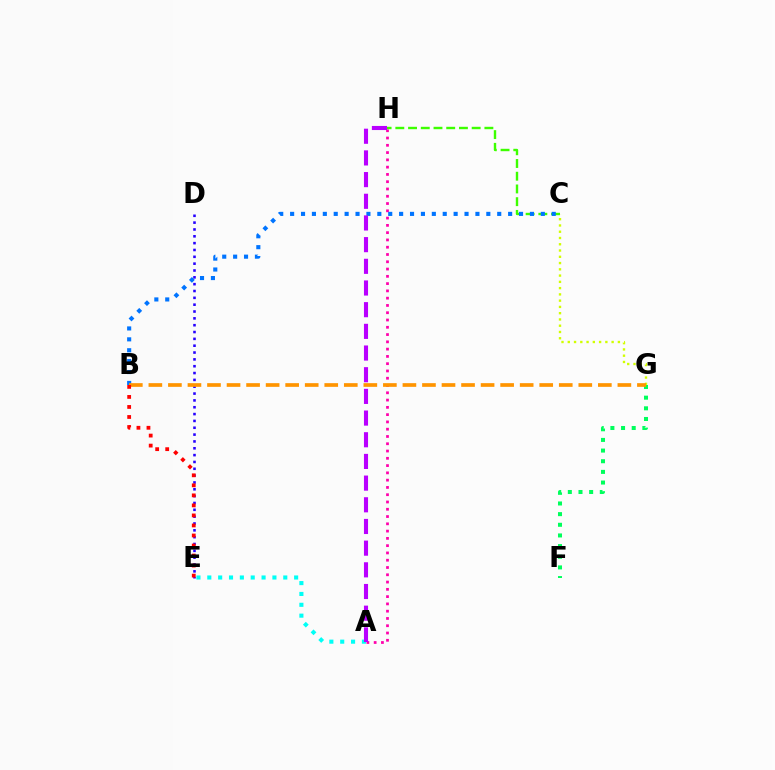{('F', 'G'): [{'color': '#00ff5c', 'line_style': 'dotted', 'thickness': 2.9}], ('A', 'H'): [{'color': '#ff00ac', 'line_style': 'dotted', 'thickness': 1.98}, {'color': '#b900ff', 'line_style': 'dashed', 'thickness': 2.95}], ('C', 'H'): [{'color': '#3dff00', 'line_style': 'dashed', 'thickness': 1.73}], ('A', 'E'): [{'color': '#00fff6', 'line_style': 'dotted', 'thickness': 2.95}], ('C', 'G'): [{'color': '#d1ff00', 'line_style': 'dotted', 'thickness': 1.7}], ('B', 'C'): [{'color': '#0074ff', 'line_style': 'dotted', 'thickness': 2.96}], ('D', 'E'): [{'color': '#2500ff', 'line_style': 'dotted', 'thickness': 1.86}], ('B', 'G'): [{'color': '#ff9400', 'line_style': 'dashed', 'thickness': 2.65}], ('B', 'E'): [{'color': '#ff0000', 'line_style': 'dotted', 'thickness': 2.73}]}